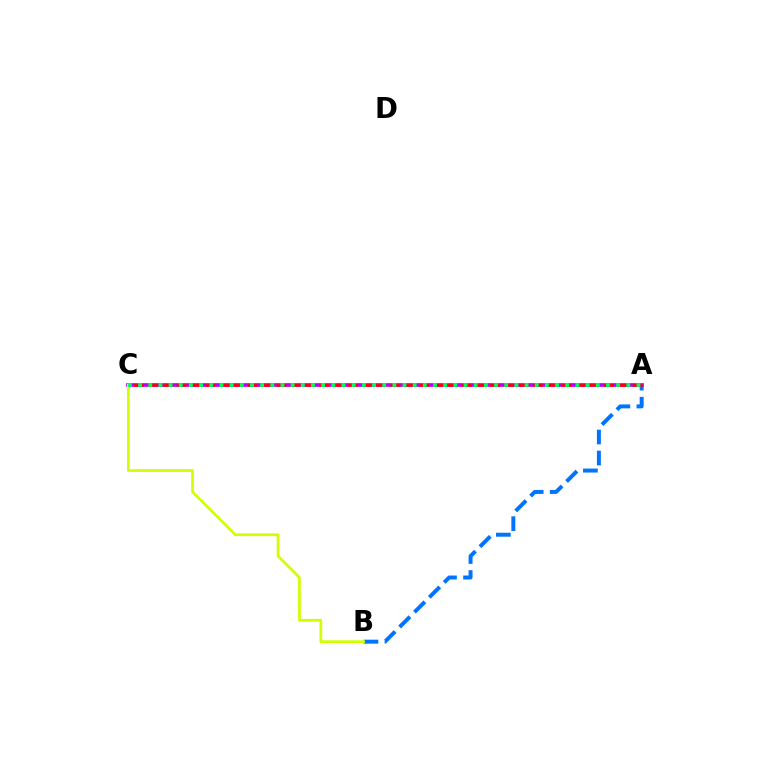{('A', 'B'): [{'color': '#0074ff', 'line_style': 'dashed', 'thickness': 2.86}], ('A', 'C'): [{'color': '#b900ff', 'line_style': 'solid', 'thickness': 2.66}, {'color': '#ff0000', 'line_style': 'dashed', 'thickness': 1.94}, {'color': '#00ff5c', 'line_style': 'dotted', 'thickness': 2.76}], ('B', 'C'): [{'color': '#d1ff00', 'line_style': 'solid', 'thickness': 1.97}]}